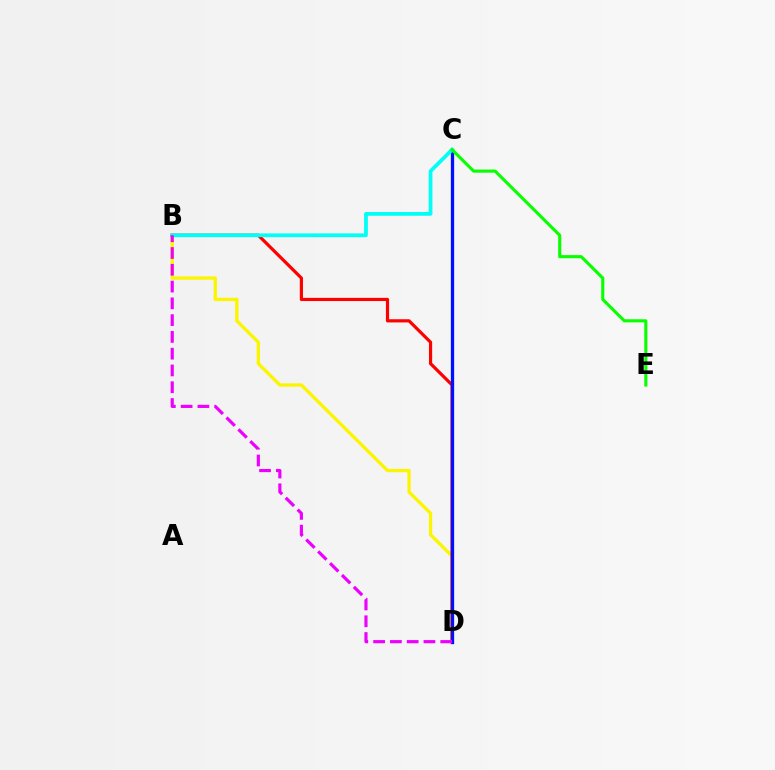{('B', 'D'): [{'color': '#fcf500', 'line_style': 'solid', 'thickness': 2.39}, {'color': '#ff0000', 'line_style': 'solid', 'thickness': 2.3}, {'color': '#ee00ff', 'line_style': 'dashed', 'thickness': 2.28}], ('C', 'D'): [{'color': '#0010ff', 'line_style': 'solid', 'thickness': 2.37}], ('B', 'C'): [{'color': '#00fff6', 'line_style': 'solid', 'thickness': 2.7}], ('C', 'E'): [{'color': '#08ff00', 'line_style': 'solid', 'thickness': 2.24}]}